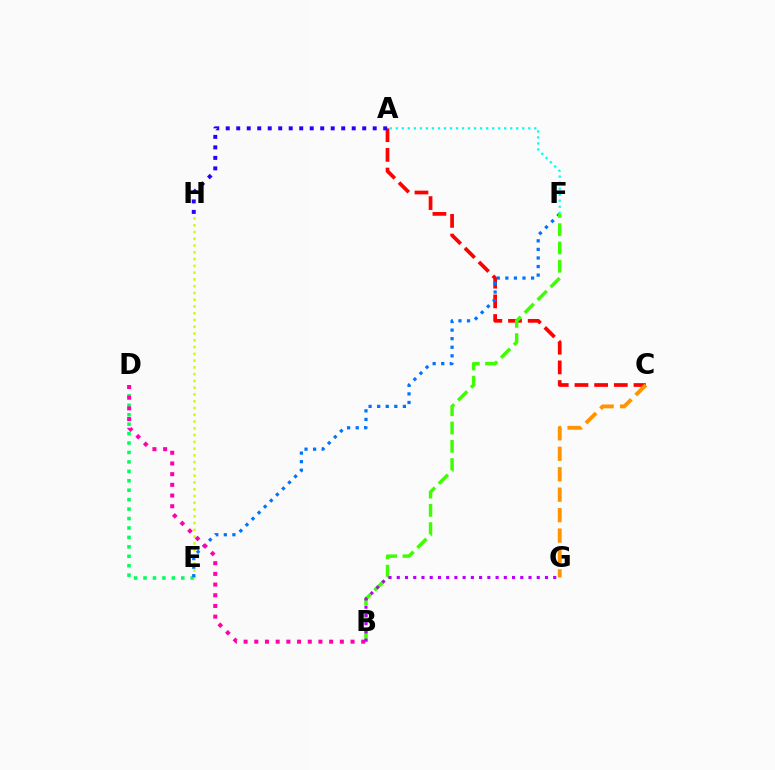{('A', 'C'): [{'color': '#ff0000', 'line_style': 'dashed', 'thickness': 2.67}], ('D', 'E'): [{'color': '#00ff5c', 'line_style': 'dotted', 'thickness': 2.56}], ('E', 'H'): [{'color': '#d1ff00', 'line_style': 'dotted', 'thickness': 1.84}], ('E', 'F'): [{'color': '#0074ff', 'line_style': 'dotted', 'thickness': 2.33}], ('B', 'F'): [{'color': '#3dff00', 'line_style': 'dashed', 'thickness': 2.48}], ('B', 'D'): [{'color': '#ff00ac', 'line_style': 'dotted', 'thickness': 2.91}], ('A', 'H'): [{'color': '#2500ff', 'line_style': 'dotted', 'thickness': 2.85}], ('B', 'G'): [{'color': '#b900ff', 'line_style': 'dotted', 'thickness': 2.24}], ('C', 'G'): [{'color': '#ff9400', 'line_style': 'dashed', 'thickness': 2.78}], ('A', 'F'): [{'color': '#00fff6', 'line_style': 'dotted', 'thickness': 1.64}]}